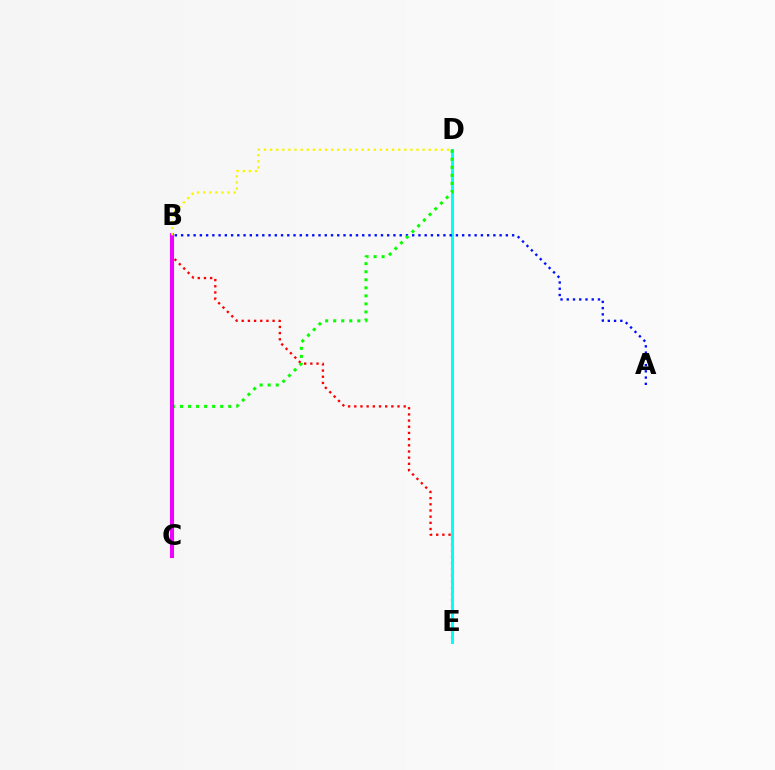{('B', 'E'): [{'color': '#ff0000', 'line_style': 'dotted', 'thickness': 1.68}], ('D', 'E'): [{'color': '#00fff6', 'line_style': 'solid', 'thickness': 2.19}], ('A', 'B'): [{'color': '#0010ff', 'line_style': 'dotted', 'thickness': 1.7}], ('C', 'D'): [{'color': '#08ff00', 'line_style': 'dotted', 'thickness': 2.18}], ('B', 'C'): [{'color': '#ee00ff', 'line_style': 'solid', 'thickness': 2.93}], ('B', 'D'): [{'color': '#fcf500', 'line_style': 'dotted', 'thickness': 1.66}]}